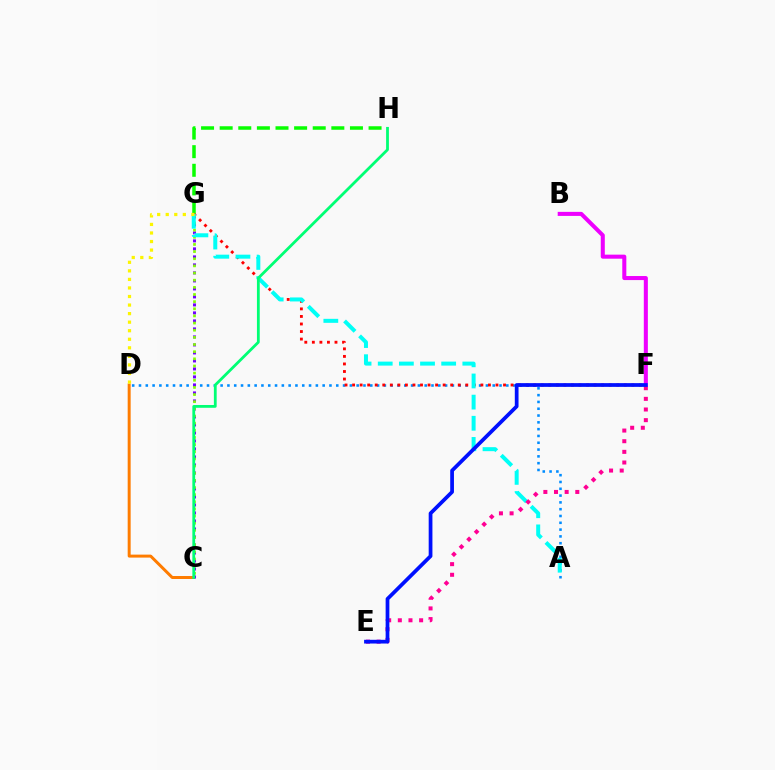{('C', 'D'): [{'color': '#ff7c00', 'line_style': 'solid', 'thickness': 2.14}], ('A', 'D'): [{'color': '#008cff', 'line_style': 'dotted', 'thickness': 1.85}], ('C', 'G'): [{'color': '#7200ff', 'line_style': 'dotted', 'thickness': 2.17}, {'color': '#84ff00', 'line_style': 'dotted', 'thickness': 1.94}], ('G', 'H'): [{'color': '#08ff00', 'line_style': 'dashed', 'thickness': 2.53}], ('F', 'G'): [{'color': '#ff0000', 'line_style': 'dotted', 'thickness': 2.05}], ('A', 'G'): [{'color': '#00fff6', 'line_style': 'dashed', 'thickness': 2.87}], ('C', 'H'): [{'color': '#00ff74', 'line_style': 'solid', 'thickness': 2.01}], ('B', 'F'): [{'color': '#ee00ff', 'line_style': 'solid', 'thickness': 2.91}], ('D', 'G'): [{'color': '#fcf500', 'line_style': 'dotted', 'thickness': 2.32}], ('E', 'F'): [{'color': '#ff0094', 'line_style': 'dotted', 'thickness': 2.89}, {'color': '#0010ff', 'line_style': 'solid', 'thickness': 2.69}]}